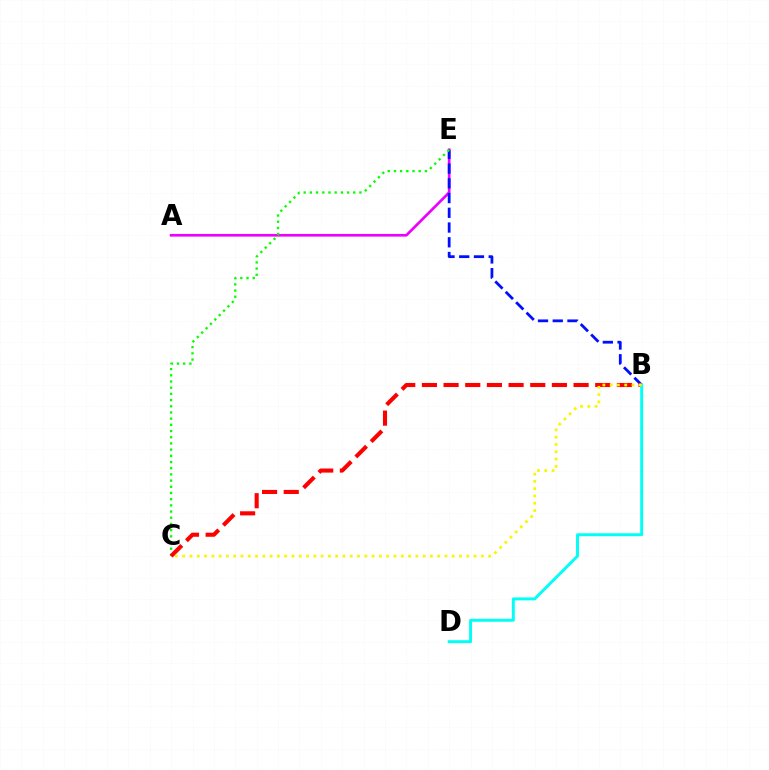{('A', 'E'): [{'color': '#ee00ff', 'line_style': 'solid', 'thickness': 1.92}], ('B', 'E'): [{'color': '#0010ff', 'line_style': 'dashed', 'thickness': 2.0}], ('C', 'E'): [{'color': '#08ff00', 'line_style': 'dotted', 'thickness': 1.68}], ('B', 'C'): [{'color': '#ff0000', 'line_style': 'dashed', 'thickness': 2.94}, {'color': '#fcf500', 'line_style': 'dotted', 'thickness': 1.98}], ('B', 'D'): [{'color': '#00fff6', 'line_style': 'solid', 'thickness': 2.12}]}